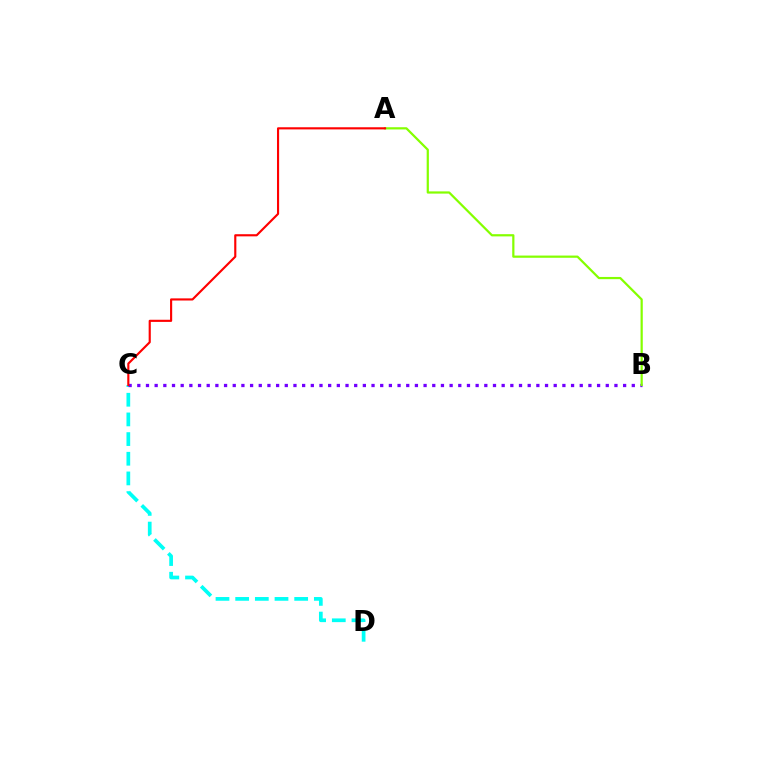{('C', 'D'): [{'color': '#00fff6', 'line_style': 'dashed', 'thickness': 2.67}], ('B', 'C'): [{'color': '#7200ff', 'line_style': 'dotted', 'thickness': 2.36}], ('A', 'B'): [{'color': '#84ff00', 'line_style': 'solid', 'thickness': 1.6}], ('A', 'C'): [{'color': '#ff0000', 'line_style': 'solid', 'thickness': 1.54}]}